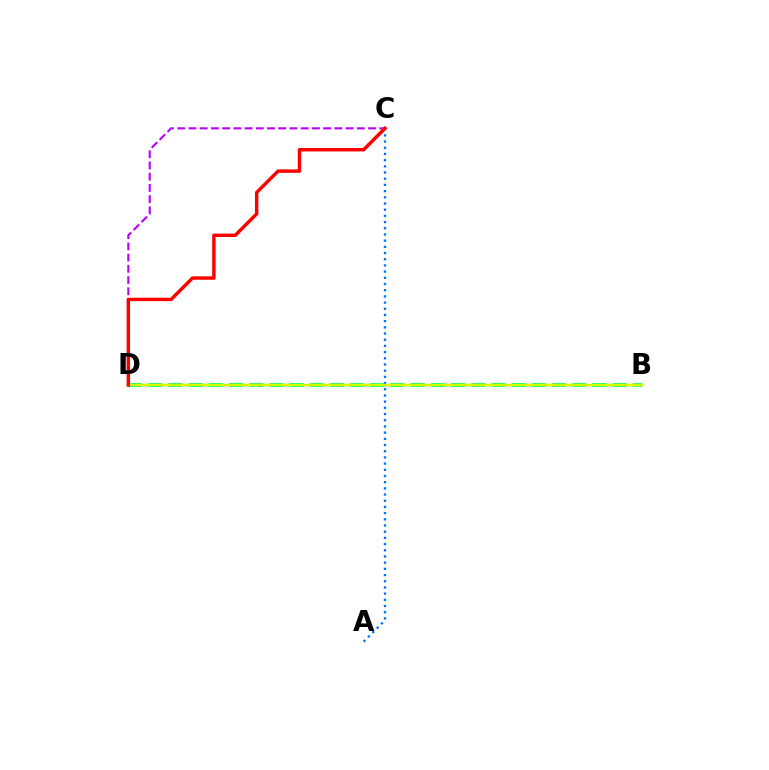{('C', 'D'): [{'color': '#b900ff', 'line_style': 'dashed', 'thickness': 1.52}, {'color': '#ff0000', 'line_style': 'solid', 'thickness': 2.48}], ('B', 'D'): [{'color': '#00ff5c', 'line_style': 'dashed', 'thickness': 2.74}, {'color': '#d1ff00', 'line_style': 'solid', 'thickness': 1.74}], ('A', 'C'): [{'color': '#0074ff', 'line_style': 'dotted', 'thickness': 1.68}]}